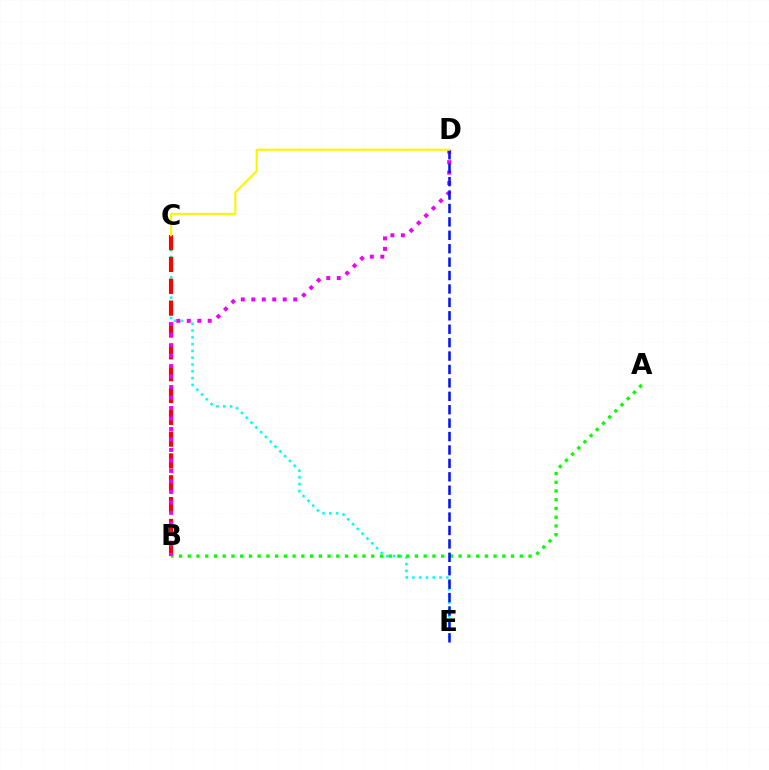{('C', 'E'): [{'color': '#00fff6', 'line_style': 'dotted', 'thickness': 1.84}], ('B', 'C'): [{'color': '#ff0000', 'line_style': 'dashed', 'thickness': 2.97}], ('A', 'B'): [{'color': '#08ff00', 'line_style': 'dotted', 'thickness': 2.37}], ('B', 'D'): [{'color': '#ee00ff', 'line_style': 'dotted', 'thickness': 2.85}], ('D', 'E'): [{'color': '#0010ff', 'line_style': 'dashed', 'thickness': 1.82}], ('C', 'D'): [{'color': '#fcf500', 'line_style': 'solid', 'thickness': 1.5}]}